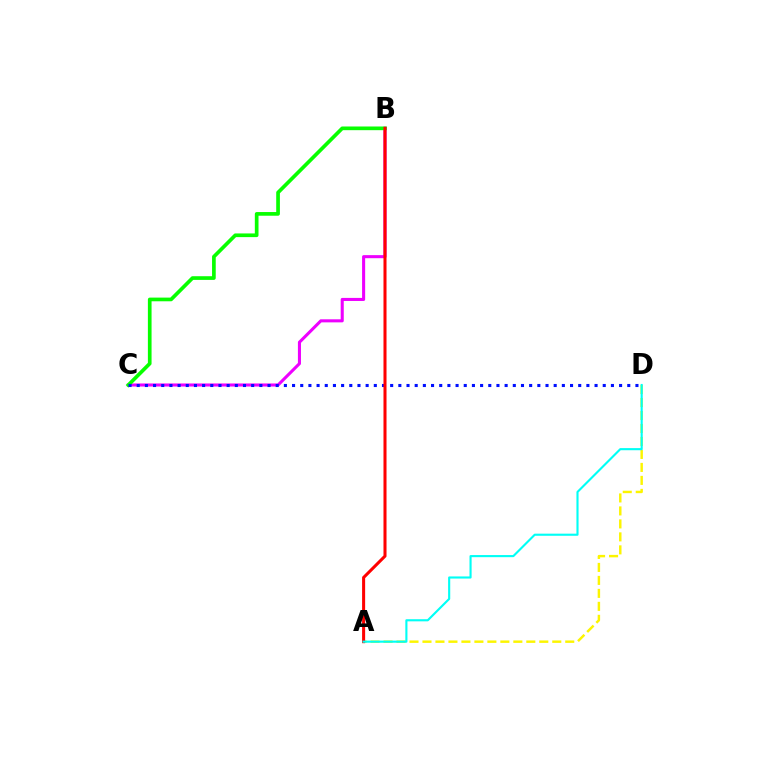{('B', 'C'): [{'color': '#ee00ff', 'line_style': 'solid', 'thickness': 2.21}, {'color': '#08ff00', 'line_style': 'solid', 'thickness': 2.65}], ('A', 'D'): [{'color': '#fcf500', 'line_style': 'dashed', 'thickness': 1.76}, {'color': '#00fff6', 'line_style': 'solid', 'thickness': 1.53}], ('C', 'D'): [{'color': '#0010ff', 'line_style': 'dotted', 'thickness': 2.22}], ('A', 'B'): [{'color': '#ff0000', 'line_style': 'solid', 'thickness': 2.19}]}